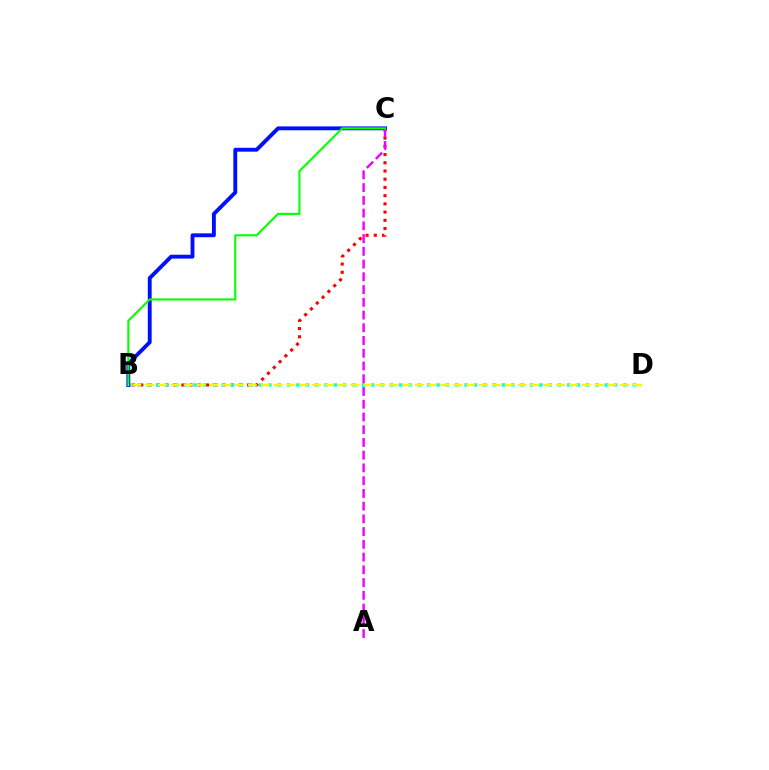{('B', 'C'): [{'color': '#ff0000', 'line_style': 'dotted', 'thickness': 2.23}, {'color': '#0010ff', 'line_style': 'solid', 'thickness': 2.79}, {'color': '#08ff00', 'line_style': 'solid', 'thickness': 1.52}], ('B', 'D'): [{'color': '#00fff6', 'line_style': 'dotted', 'thickness': 2.54}, {'color': '#fcf500', 'line_style': 'dashed', 'thickness': 1.74}], ('A', 'C'): [{'color': '#ee00ff', 'line_style': 'dashed', 'thickness': 1.73}]}